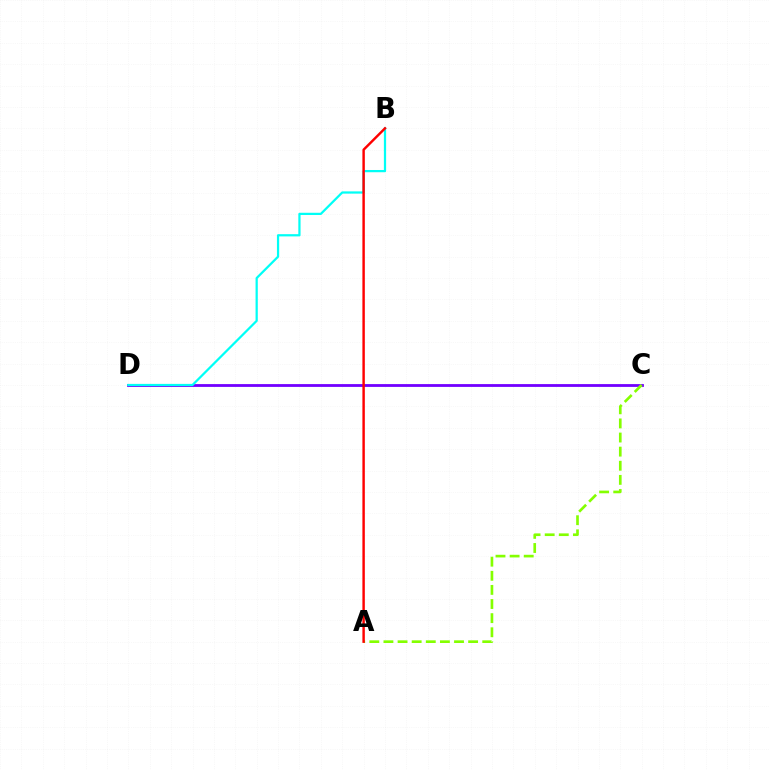{('C', 'D'): [{'color': '#7200ff', 'line_style': 'solid', 'thickness': 2.02}], ('B', 'D'): [{'color': '#00fff6', 'line_style': 'solid', 'thickness': 1.61}], ('A', 'C'): [{'color': '#84ff00', 'line_style': 'dashed', 'thickness': 1.92}], ('A', 'B'): [{'color': '#ff0000', 'line_style': 'solid', 'thickness': 1.75}]}